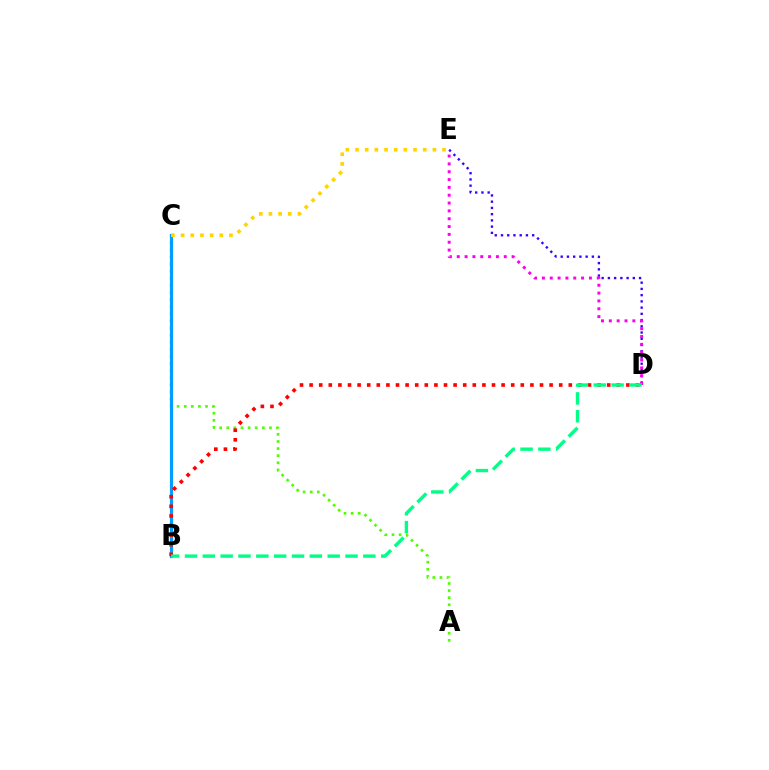{('A', 'C'): [{'color': '#4fff00', 'line_style': 'dotted', 'thickness': 1.93}], ('B', 'C'): [{'color': '#009eff', 'line_style': 'solid', 'thickness': 2.29}], ('C', 'E'): [{'color': '#ffd500', 'line_style': 'dotted', 'thickness': 2.63}], ('D', 'E'): [{'color': '#3700ff', 'line_style': 'dotted', 'thickness': 1.69}, {'color': '#ff00ed', 'line_style': 'dotted', 'thickness': 2.13}], ('B', 'D'): [{'color': '#ff0000', 'line_style': 'dotted', 'thickness': 2.61}, {'color': '#00ff86', 'line_style': 'dashed', 'thickness': 2.42}]}